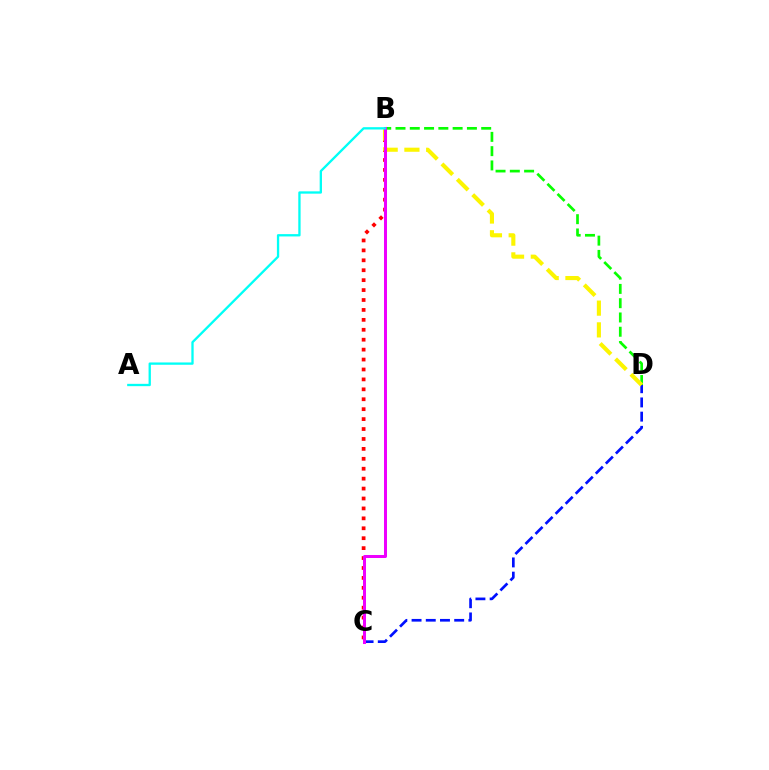{('B', 'C'): [{'color': '#ff0000', 'line_style': 'dotted', 'thickness': 2.7}, {'color': '#ee00ff', 'line_style': 'solid', 'thickness': 2.17}], ('B', 'D'): [{'color': '#08ff00', 'line_style': 'dashed', 'thickness': 1.94}, {'color': '#fcf500', 'line_style': 'dashed', 'thickness': 2.95}], ('C', 'D'): [{'color': '#0010ff', 'line_style': 'dashed', 'thickness': 1.93}], ('A', 'B'): [{'color': '#00fff6', 'line_style': 'solid', 'thickness': 1.67}]}